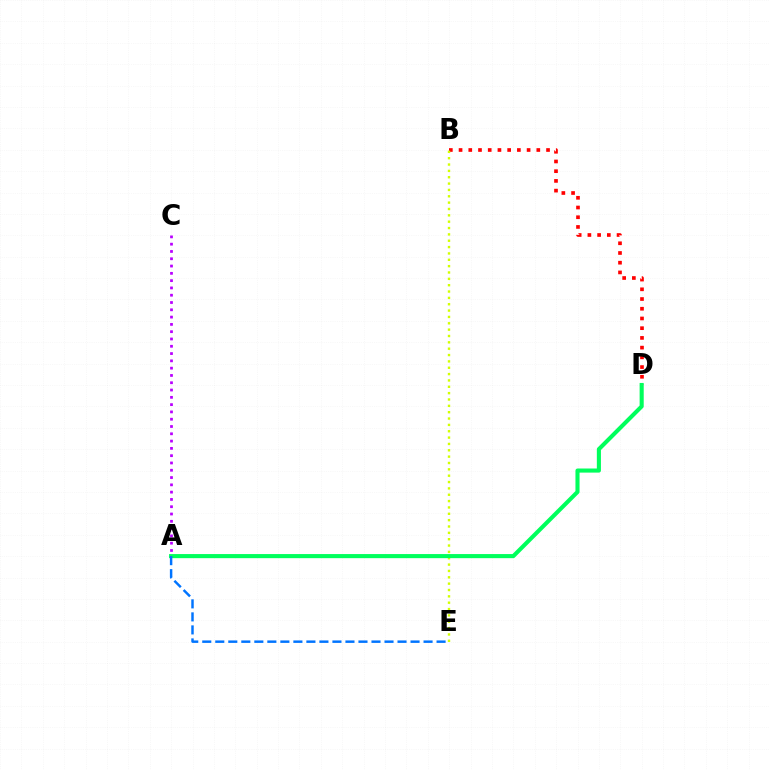{('B', 'D'): [{'color': '#ff0000', 'line_style': 'dotted', 'thickness': 2.64}], ('B', 'E'): [{'color': '#d1ff00', 'line_style': 'dotted', 'thickness': 1.73}], ('A', 'D'): [{'color': '#00ff5c', 'line_style': 'solid', 'thickness': 2.95}], ('A', 'E'): [{'color': '#0074ff', 'line_style': 'dashed', 'thickness': 1.77}], ('A', 'C'): [{'color': '#b900ff', 'line_style': 'dotted', 'thickness': 1.98}]}